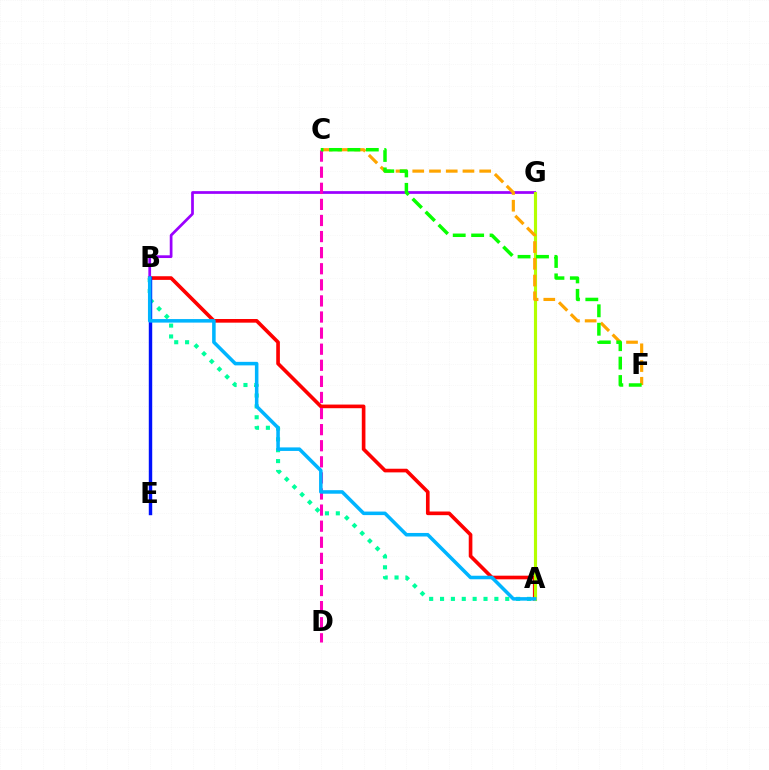{('A', 'B'): [{'color': '#ff0000', 'line_style': 'solid', 'thickness': 2.63}, {'color': '#00ff9d', 'line_style': 'dotted', 'thickness': 2.95}, {'color': '#00b5ff', 'line_style': 'solid', 'thickness': 2.55}], ('B', 'G'): [{'color': '#9b00ff', 'line_style': 'solid', 'thickness': 1.97}], ('B', 'E'): [{'color': '#0010ff', 'line_style': 'solid', 'thickness': 2.47}], ('A', 'G'): [{'color': '#b3ff00', 'line_style': 'solid', 'thickness': 2.25}], ('C', 'F'): [{'color': '#ffa500', 'line_style': 'dashed', 'thickness': 2.27}, {'color': '#08ff00', 'line_style': 'dashed', 'thickness': 2.5}], ('C', 'D'): [{'color': '#ff00bd', 'line_style': 'dashed', 'thickness': 2.19}]}